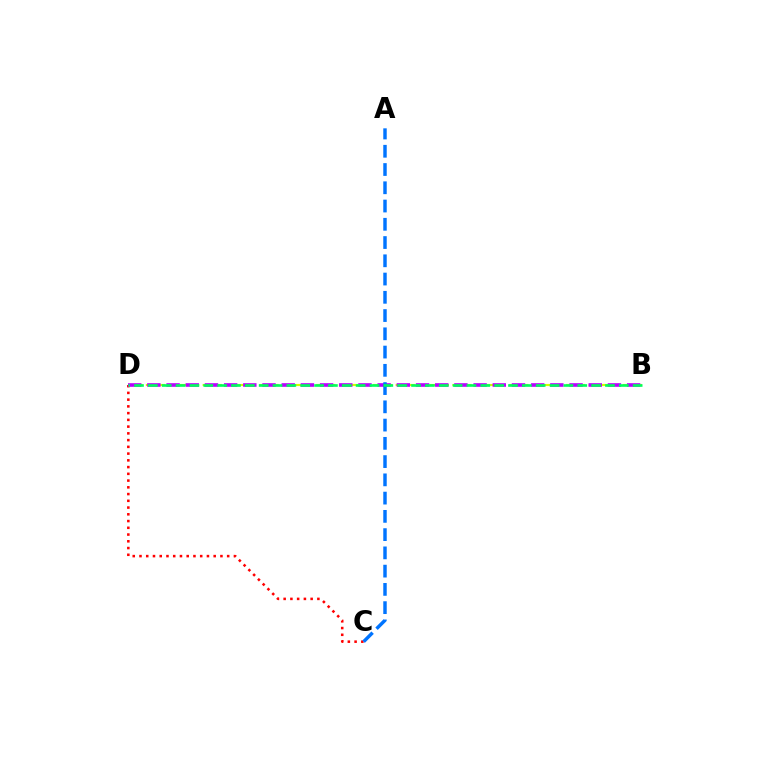{('B', 'D'): [{'color': '#d1ff00', 'line_style': 'dashed', 'thickness': 1.54}, {'color': '#b900ff', 'line_style': 'dashed', 'thickness': 2.61}, {'color': '#00ff5c', 'line_style': 'dashed', 'thickness': 1.88}], ('C', 'D'): [{'color': '#ff0000', 'line_style': 'dotted', 'thickness': 1.83}], ('A', 'C'): [{'color': '#0074ff', 'line_style': 'dashed', 'thickness': 2.48}]}